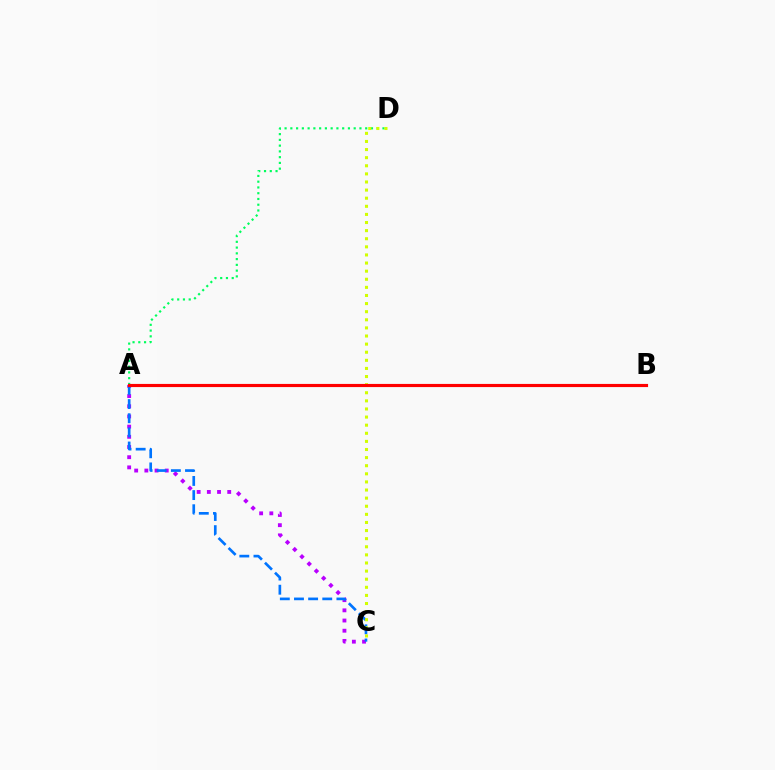{('A', 'C'): [{'color': '#b900ff', 'line_style': 'dotted', 'thickness': 2.77}, {'color': '#0074ff', 'line_style': 'dashed', 'thickness': 1.92}], ('A', 'D'): [{'color': '#00ff5c', 'line_style': 'dotted', 'thickness': 1.56}], ('C', 'D'): [{'color': '#d1ff00', 'line_style': 'dotted', 'thickness': 2.2}], ('A', 'B'): [{'color': '#ff0000', 'line_style': 'solid', 'thickness': 2.27}]}